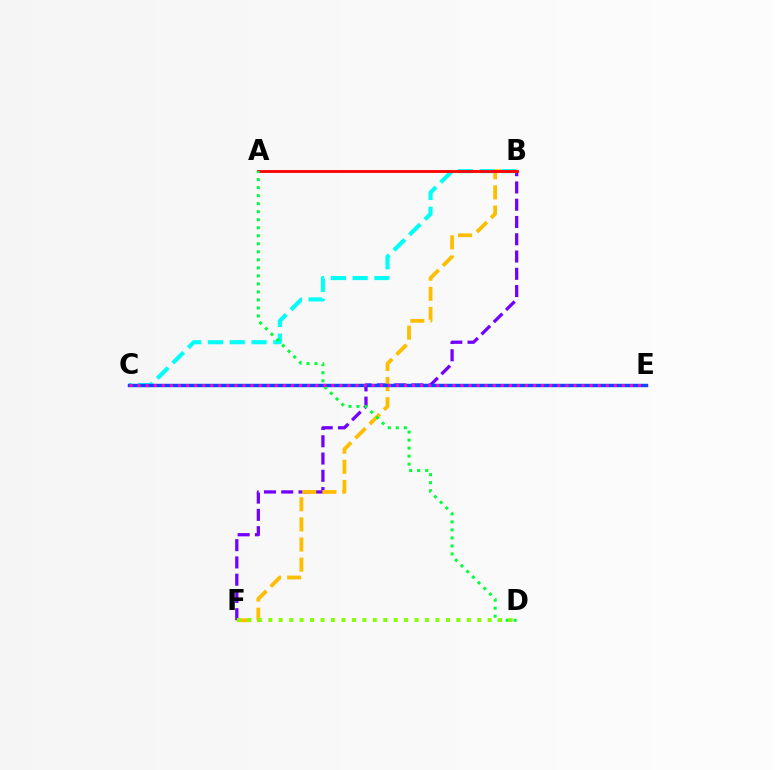{('B', 'F'): [{'color': '#7200ff', 'line_style': 'dashed', 'thickness': 2.35}, {'color': '#ffbd00', 'line_style': 'dashed', 'thickness': 2.73}], ('B', 'C'): [{'color': '#00fff6', 'line_style': 'dashed', 'thickness': 2.96}], ('A', 'B'): [{'color': '#ff0000', 'line_style': 'solid', 'thickness': 2.04}], ('C', 'E'): [{'color': '#004bff', 'line_style': 'solid', 'thickness': 2.47}, {'color': '#ff00cf', 'line_style': 'dotted', 'thickness': 2.19}], ('A', 'D'): [{'color': '#00ff39', 'line_style': 'dotted', 'thickness': 2.18}], ('D', 'F'): [{'color': '#84ff00', 'line_style': 'dotted', 'thickness': 2.84}]}